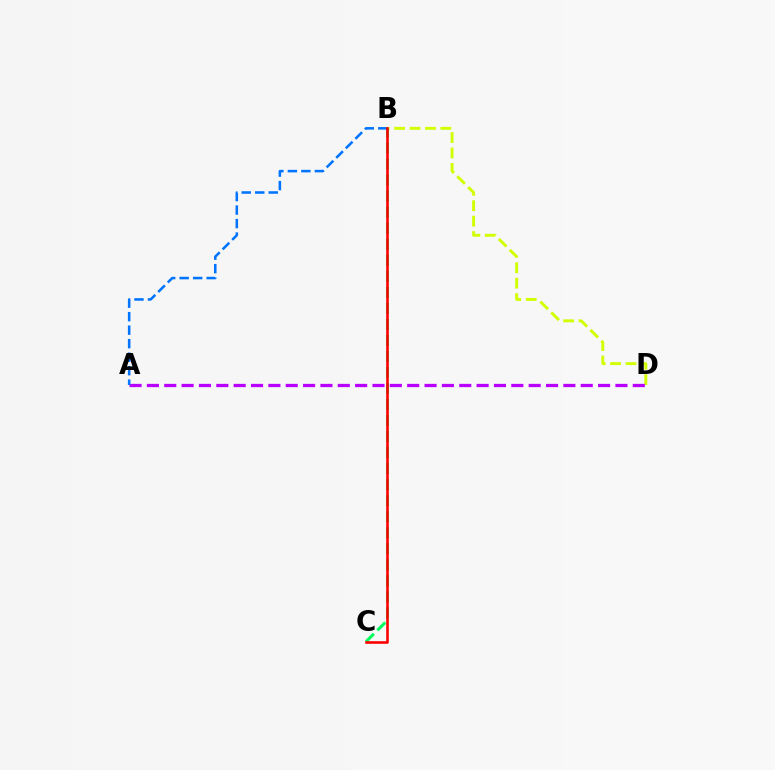{('B', 'D'): [{'color': '#d1ff00', 'line_style': 'dashed', 'thickness': 2.1}], ('B', 'C'): [{'color': '#00ff5c', 'line_style': 'dashed', 'thickness': 2.18}, {'color': '#ff0000', 'line_style': 'solid', 'thickness': 1.86}], ('A', 'D'): [{'color': '#b900ff', 'line_style': 'dashed', 'thickness': 2.36}], ('A', 'B'): [{'color': '#0074ff', 'line_style': 'dashed', 'thickness': 1.83}]}